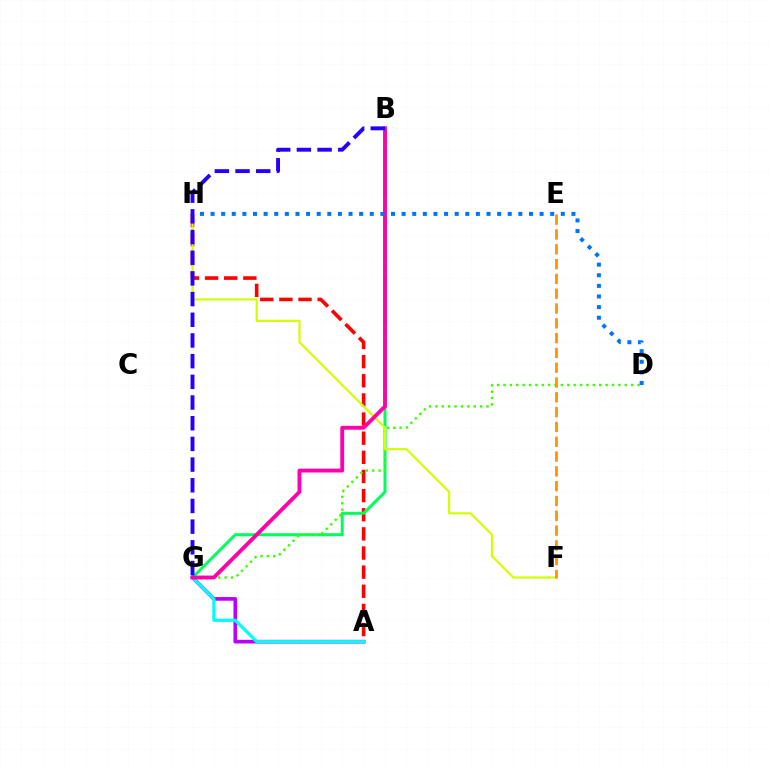{('A', 'H'): [{'color': '#ff0000', 'line_style': 'dashed', 'thickness': 2.6}], ('B', 'G'): [{'color': '#00ff5c', 'line_style': 'solid', 'thickness': 2.18}, {'color': '#ff00ac', 'line_style': 'solid', 'thickness': 2.77}, {'color': '#2500ff', 'line_style': 'dashed', 'thickness': 2.81}], ('A', 'G'): [{'color': '#b900ff', 'line_style': 'solid', 'thickness': 2.63}, {'color': '#00fff6', 'line_style': 'solid', 'thickness': 2.3}], ('D', 'G'): [{'color': '#3dff00', 'line_style': 'dotted', 'thickness': 1.73}], ('F', 'H'): [{'color': '#d1ff00', 'line_style': 'solid', 'thickness': 1.56}], ('E', 'F'): [{'color': '#ff9400', 'line_style': 'dashed', 'thickness': 2.01}], ('D', 'H'): [{'color': '#0074ff', 'line_style': 'dotted', 'thickness': 2.88}]}